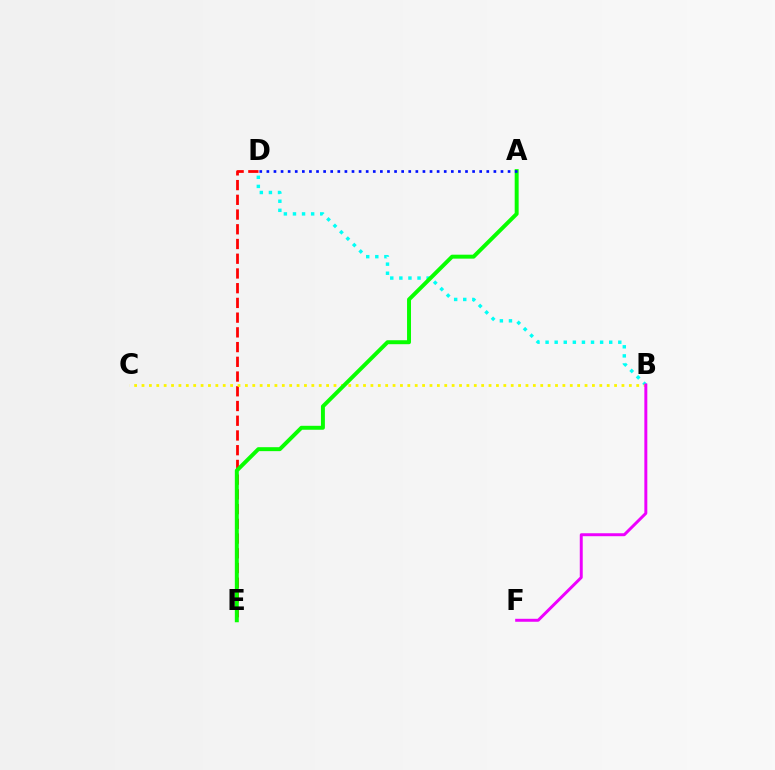{('D', 'E'): [{'color': '#ff0000', 'line_style': 'dashed', 'thickness': 2.0}], ('B', 'D'): [{'color': '#00fff6', 'line_style': 'dotted', 'thickness': 2.47}], ('B', 'C'): [{'color': '#fcf500', 'line_style': 'dotted', 'thickness': 2.01}], ('A', 'E'): [{'color': '#08ff00', 'line_style': 'solid', 'thickness': 2.84}], ('A', 'D'): [{'color': '#0010ff', 'line_style': 'dotted', 'thickness': 1.93}], ('B', 'F'): [{'color': '#ee00ff', 'line_style': 'solid', 'thickness': 2.13}]}